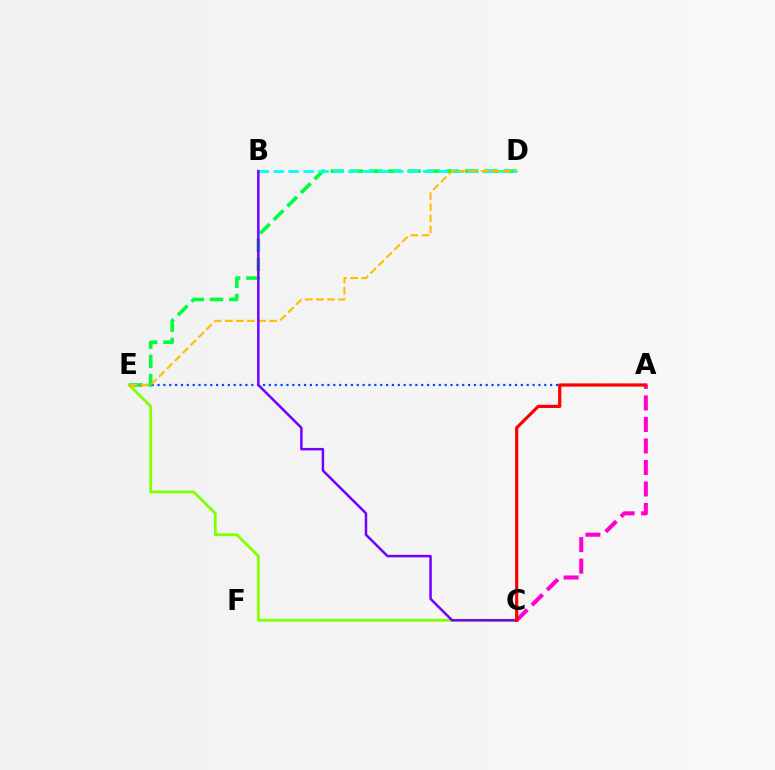{('D', 'E'): [{'color': '#00ff39', 'line_style': 'dashed', 'thickness': 2.61}, {'color': '#ffbd00', 'line_style': 'dashed', 'thickness': 1.51}], ('C', 'E'): [{'color': '#84ff00', 'line_style': 'solid', 'thickness': 2.01}], ('A', 'E'): [{'color': '#004bff', 'line_style': 'dotted', 'thickness': 1.59}], ('B', 'D'): [{'color': '#00fff6', 'line_style': 'dashed', 'thickness': 2.03}], ('B', 'C'): [{'color': '#7200ff', 'line_style': 'solid', 'thickness': 1.79}], ('A', 'C'): [{'color': '#ff00cf', 'line_style': 'dashed', 'thickness': 2.92}, {'color': '#ff0000', 'line_style': 'solid', 'thickness': 2.29}]}